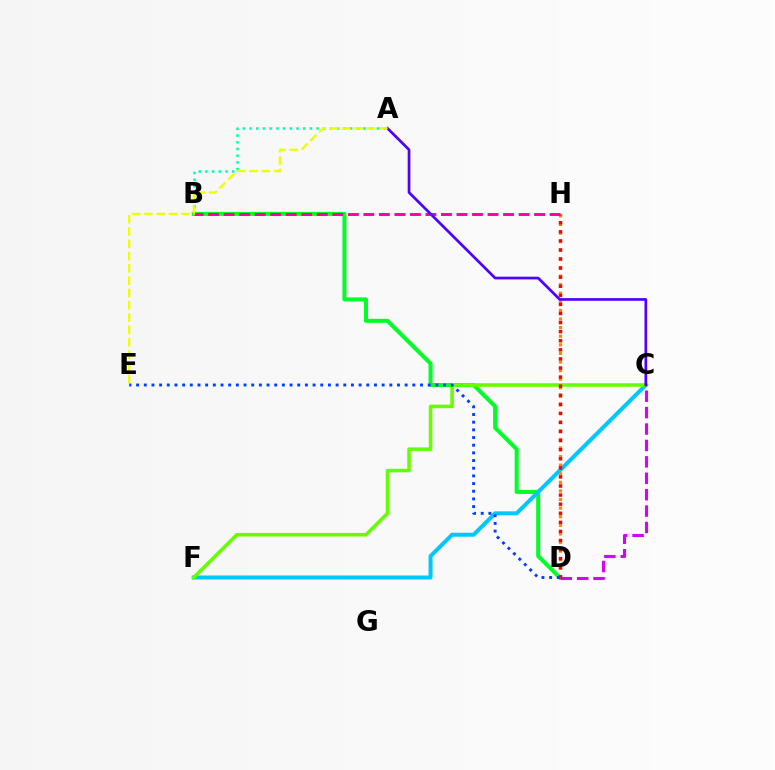{('A', 'B'): [{'color': '#00ffaf', 'line_style': 'dotted', 'thickness': 1.82}], ('B', 'D'): [{'color': '#00ff27', 'line_style': 'solid', 'thickness': 2.9}], ('C', 'F'): [{'color': '#00c7ff', 'line_style': 'solid', 'thickness': 2.88}, {'color': '#66ff00', 'line_style': 'solid', 'thickness': 2.56}], ('D', 'H'): [{'color': '#ff8800', 'line_style': 'dotted', 'thickness': 2.34}, {'color': '#ff0000', 'line_style': 'dotted', 'thickness': 2.47}], ('B', 'H'): [{'color': '#ff00a0', 'line_style': 'dashed', 'thickness': 2.11}], ('A', 'C'): [{'color': '#4f00ff', 'line_style': 'solid', 'thickness': 1.95}], ('C', 'D'): [{'color': '#d600ff', 'line_style': 'dashed', 'thickness': 2.23}], ('A', 'E'): [{'color': '#eeff00', 'line_style': 'dashed', 'thickness': 1.67}], ('D', 'E'): [{'color': '#003fff', 'line_style': 'dotted', 'thickness': 2.08}]}